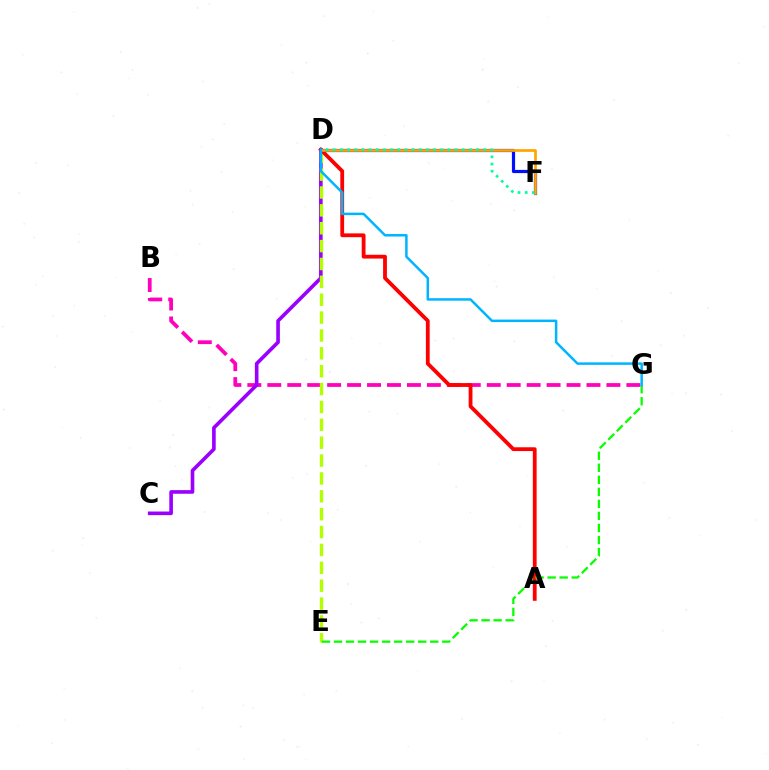{('B', 'G'): [{'color': '#ff00bd', 'line_style': 'dashed', 'thickness': 2.71}], ('C', 'D'): [{'color': '#9b00ff', 'line_style': 'solid', 'thickness': 2.62}], ('D', 'E'): [{'color': '#b3ff00', 'line_style': 'dashed', 'thickness': 2.43}], ('A', 'D'): [{'color': '#ff0000', 'line_style': 'solid', 'thickness': 2.74}], ('D', 'F'): [{'color': '#0010ff', 'line_style': 'solid', 'thickness': 2.3}, {'color': '#ffa500', 'line_style': 'solid', 'thickness': 1.94}, {'color': '#00ff9d', 'line_style': 'dotted', 'thickness': 1.95}], ('E', 'G'): [{'color': '#08ff00', 'line_style': 'dashed', 'thickness': 1.64}], ('D', 'G'): [{'color': '#00b5ff', 'line_style': 'solid', 'thickness': 1.79}]}